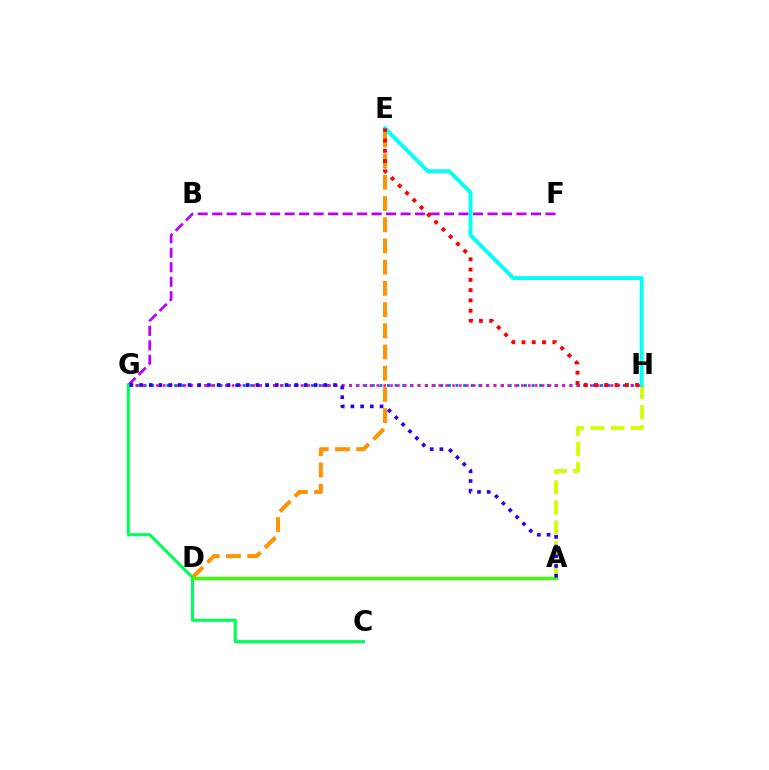{('G', 'H'): [{'color': '#0074ff', 'line_style': 'dotted', 'thickness': 2.07}, {'color': '#ff00ac', 'line_style': 'dotted', 'thickness': 1.87}], ('D', 'E'): [{'color': '#ff9400', 'line_style': 'dashed', 'thickness': 2.88}], ('F', 'G'): [{'color': '#b900ff', 'line_style': 'dashed', 'thickness': 1.97}], ('A', 'H'): [{'color': '#d1ff00', 'line_style': 'dashed', 'thickness': 2.74}], ('E', 'H'): [{'color': '#00fff6', 'line_style': 'solid', 'thickness': 2.8}, {'color': '#ff0000', 'line_style': 'dotted', 'thickness': 2.79}], ('C', 'G'): [{'color': '#00ff5c', 'line_style': 'solid', 'thickness': 2.25}], ('A', 'D'): [{'color': '#3dff00', 'line_style': 'solid', 'thickness': 2.45}], ('A', 'G'): [{'color': '#2500ff', 'line_style': 'dotted', 'thickness': 2.63}]}